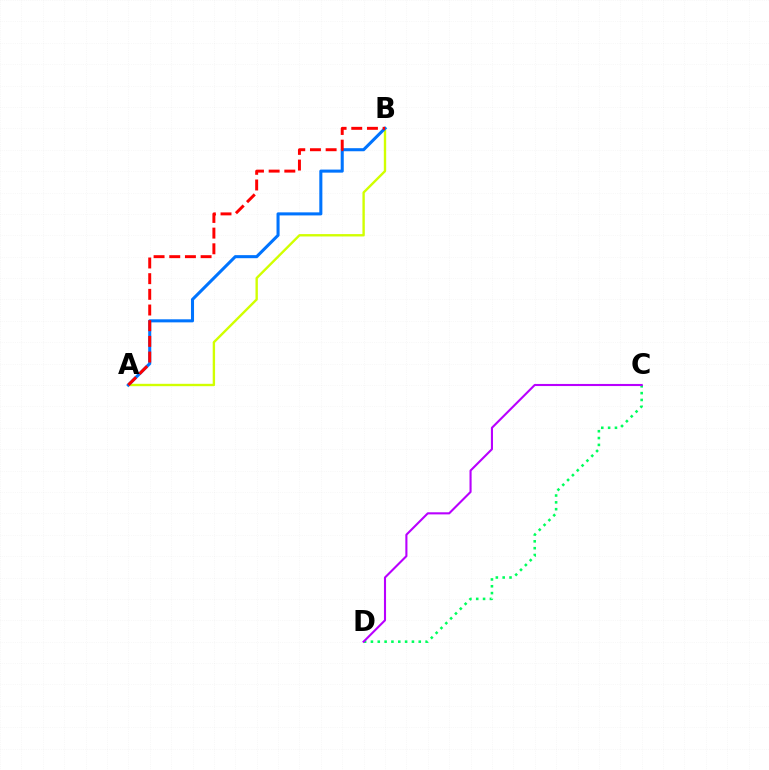{('A', 'B'): [{'color': '#d1ff00', 'line_style': 'solid', 'thickness': 1.71}, {'color': '#0074ff', 'line_style': 'solid', 'thickness': 2.2}, {'color': '#ff0000', 'line_style': 'dashed', 'thickness': 2.13}], ('C', 'D'): [{'color': '#00ff5c', 'line_style': 'dotted', 'thickness': 1.86}, {'color': '#b900ff', 'line_style': 'solid', 'thickness': 1.51}]}